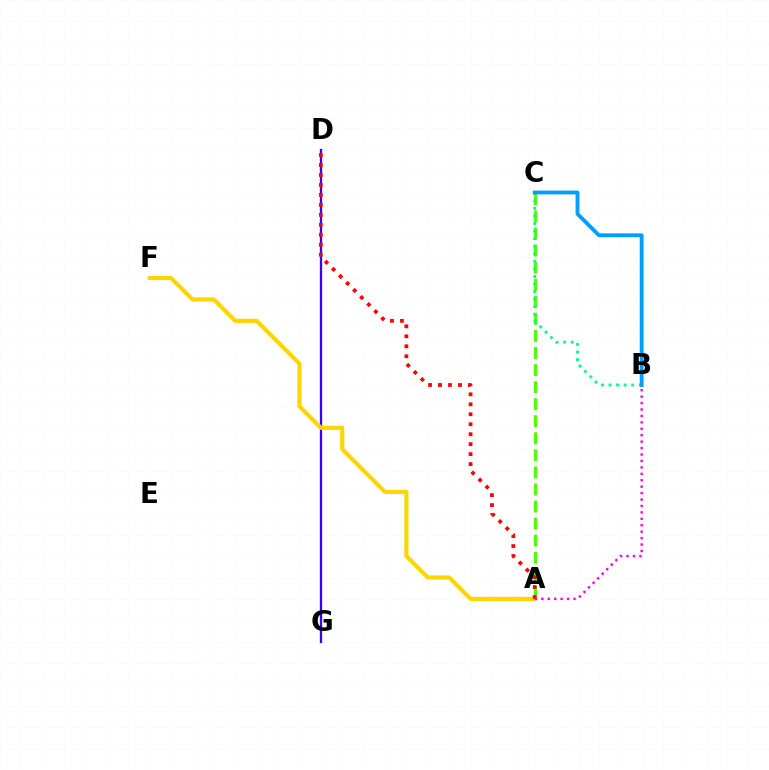{('A', 'C'): [{'color': '#4fff00', 'line_style': 'dashed', 'thickness': 2.32}], ('D', 'G'): [{'color': '#3700ff', 'line_style': 'solid', 'thickness': 1.65}], ('A', 'F'): [{'color': '#ffd500', 'line_style': 'solid', 'thickness': 2.98}], ('A', 'D'): [{'color': '#ff0000', 'line_style': 'dotted', 'thickness': 2.71}], ('B', 'C'): [{'color': '#00ff86', 'line_style': 'dotted', 'thickness': 2.05}, {'color': '#009eff', 'line_style': 'solid', 'thickness': 2.77}], ('A', 'B'): [{'color': '#ff00ed', 'line_style': 'dotted', 'thickness': 1.75}]}